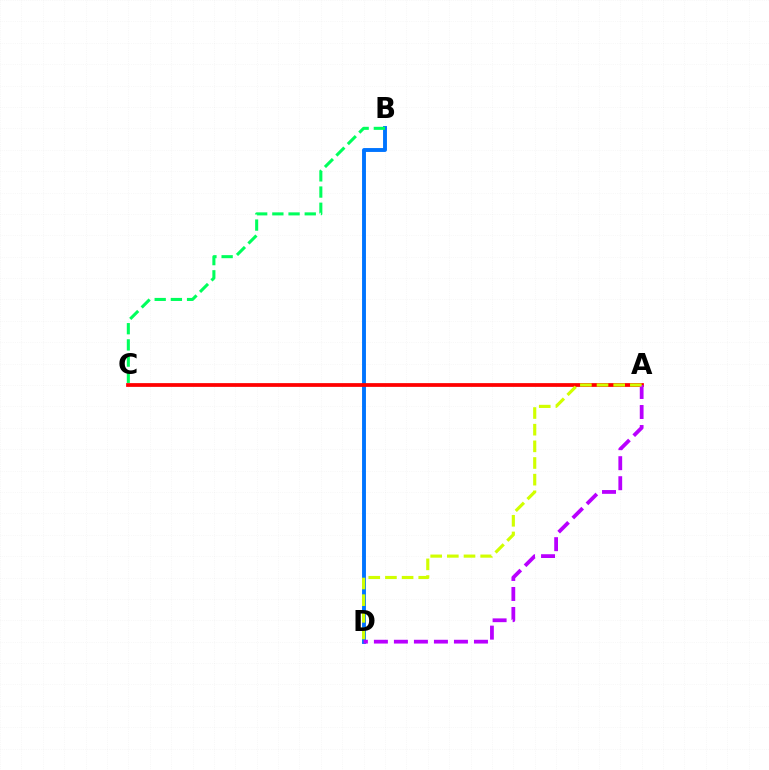{('B', 'D'): [{'color': '#0074ff', 'line_style': 'solid', 'thickness': 2.8}], ('A', 'C'): [{'color': '#ff0000', 'line_style': 'solid', 'thickness': 2.7}], ('A', 'D'): [{'color': '#b900ff', 'line_style': 'dashed', 'thickness': 2.72}, {'color': '#d1ff00', 'line_style': 'dashed', 'thickness': 2.26}], ('B', 'C'): [{'color': '#00ff5c', 'line_style': 'dashed', 'thickness': 2.2}]}